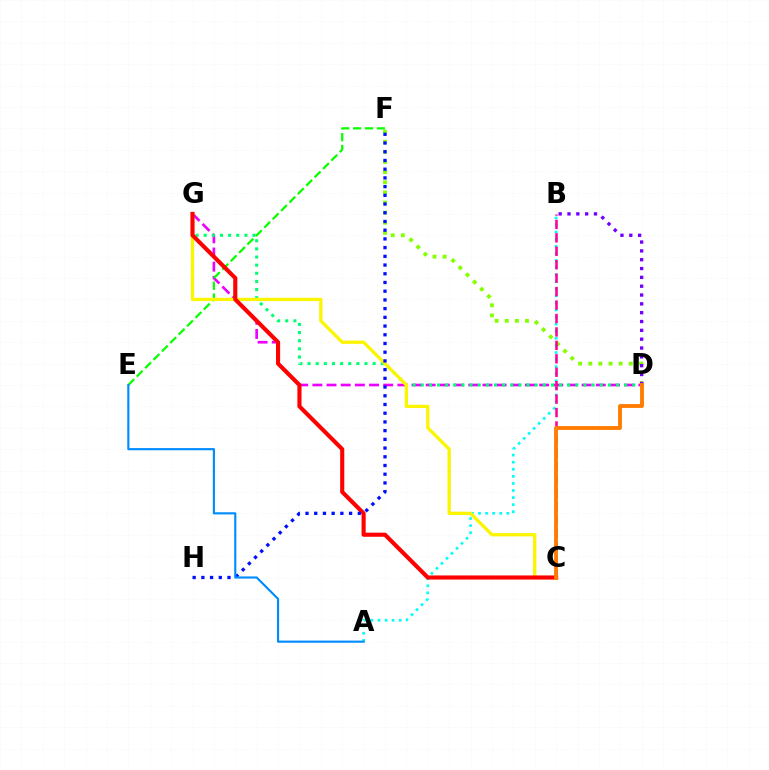{('D', 'F'): [{'color': '#84ff00', 'line_style': 'dotted', 'thickness': 2.75}], ('B', 'D'): [{'color': '#7200ff', 'line_style': 'dotted', 'thickness': 2.4}], ('D', 'G'): [{'color': '#ee00ff', 'line_style': 'dashed', 'thickness': 1.93}, {'color': '#00ff74', 'line_style': 'dotted', 'thickness': 2.21}], ('E', 'F'): [{'color': '#08ff00', 'line_style': 'dashed', 'thickness': 1.61}], ('A', 'B'): [{'color': '#00fff6', 'line_style': 'dotted', 'thickness': 1.92}], ('B', 'C'): [{'color': '#ff0094', 'line_style': 'dashed', 'thickness': 1.83}], ('C', 'G'): [{'color': '#fcf500', 'line_style': 'solid', 'thickness': 2.36}, {'color': '#ff0000', 'line_style': 'solid', 'thickness': 2.96}], ('C', 'D'): [{'color': '#ff7c00', 'line_style': 'solid', 'thickness': 2.76}], ('F', 'H'): [{'color': '#0010ff', 'line_style': 'dotted', 'thickness': 2.37}], ('A', 'E'): [{'color': '#008cff', 'line_style': 'solid', 'thickness': 1.54}]}